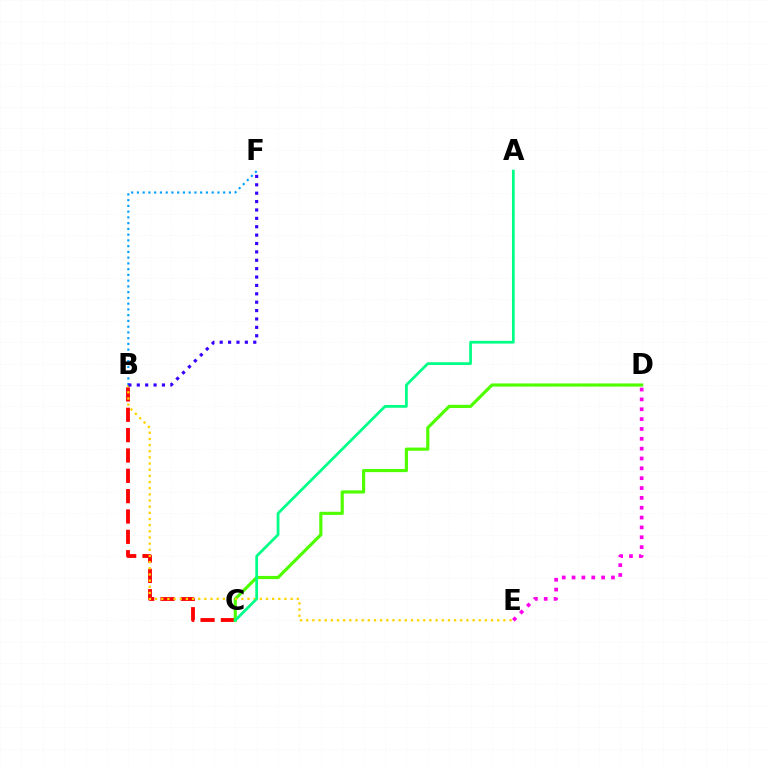{('B', 'C'): [{'color': '#ff0000', 'line_style': 'dashed', 'thickness': 2.76}], ('C', 'D'): [{'color': '#4fff00', 'line_style': 'solid', 'thickness': 2.28}], ('D', 'E'): [{'color': '#ff00ed', 'line_style': 'dotted', 'thickness': 2.68}], ('B', 'E'): [{'color': '#ffd500', 'line_style': 'dotted', 'thickness': 1.67}], ('B', 'F'): [{'color': '#009eff', 'line_style': 'dotted', 'thickness': 1.56}, {'color': '#3700ff', 'line_style': 'dotted', 'thickness': 2.28}], ('A', 'C'): [{'color': '#00ff86', 'line_style': 'solid', 'thickness': 1.98}]}